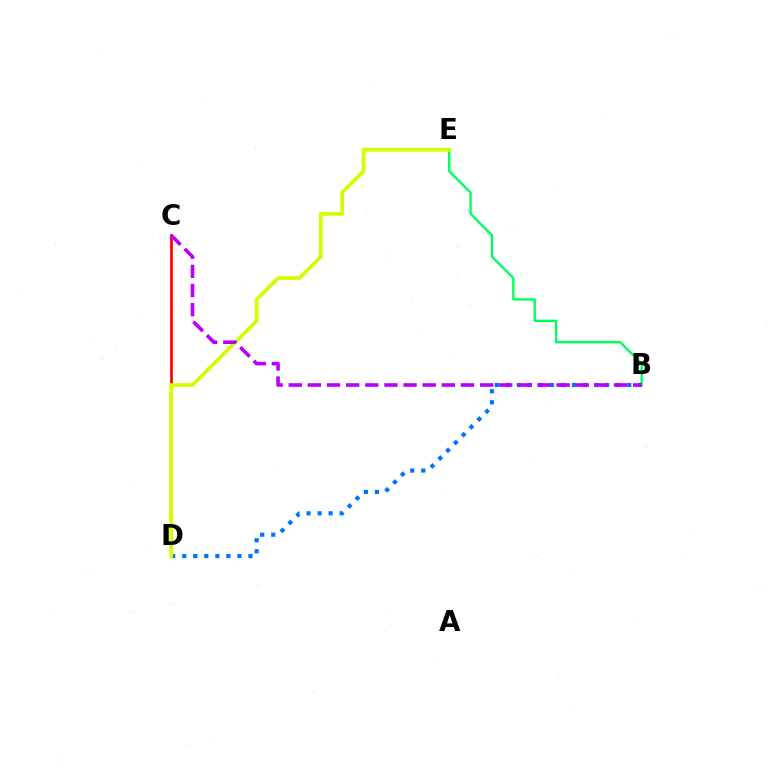{('C', 'D'): [{'color': '#ff0000', 'line_style': 'solid', 'thickness': 1.97}], ('B', 'E'): [{'color': '#00ff5c', 'line_style': 'solid', 'thickness': 1.71}], ('B', 'D'): [{'color': '#0074ff', 'line_style': 'dotted', 'thickness': 3.0}], ('D', 'E'): [{'color': '#d1ff00', 'line_style': 'solid', 'thickness': 2.7}], ('B', 'C'): [{'color': '#b900ff', 'line_style': 'dashed', 'thickness': 2.6}]}